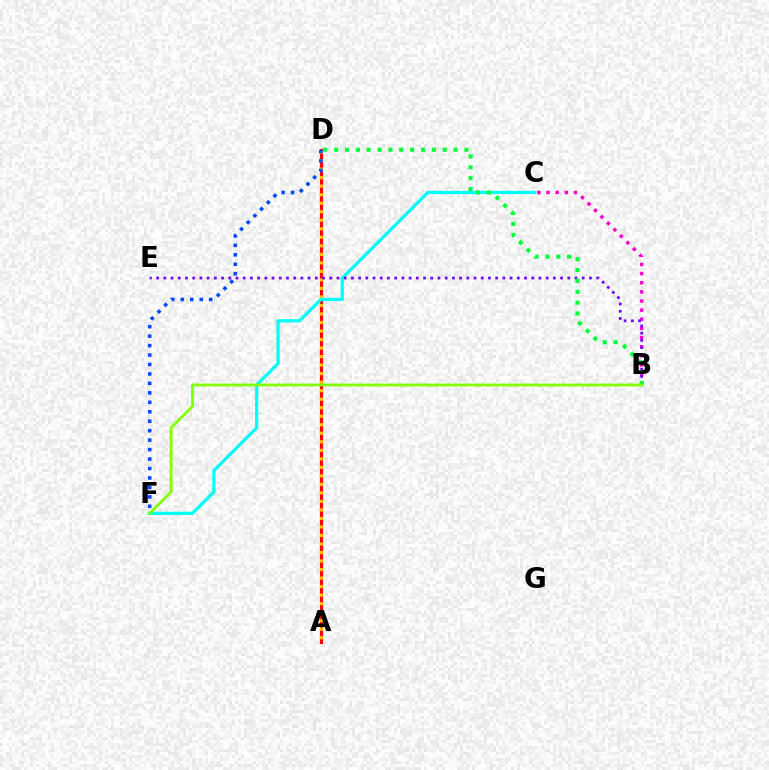{('A', 'D'): [{'color': '#ff0000', 'line_style': 'solid', 'thickness': 2.27}, {'color': '#ffbd00', 'line_style': 'dotted', 'thickness': 2.31}], ('B', 'C'): [{'color': '#ff00cf', 'line_style': 'dotted', 'thickness': 2.48}], ('D', 'F'): [{'color': '#004bff', 'line_style': 'dotted', 'thickness': 2.57}], ('C', 'F'): [{'color': '#00fff6', 'line_style': 'solid', 'thickness': 2.32}], ('B', 'E'): [{'color': '#7200ff', 'line_style': 'dotted', 'thickness': 1.96}], ('B', 'D'): [{'color': '#00ff39', 'line_style': 'dotted', 'thickness': 2.95}], ('B', 'F'): [{'color': '#84ff00', 'line_style': 'solid', 'thickness': 2.04}]}